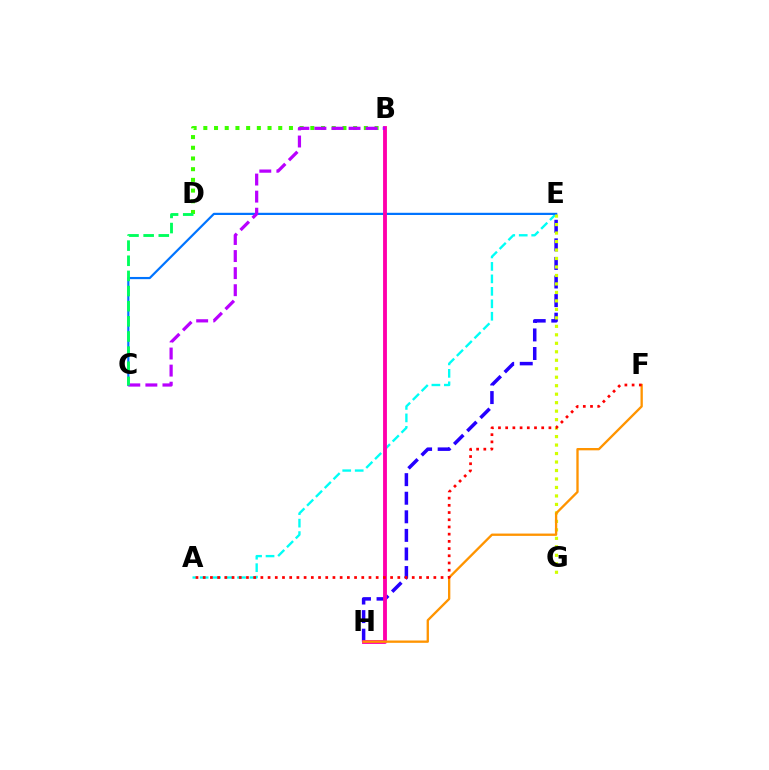{('B', 'D'): [{'color': '#3dff00', 'line_style': 'dotted', 'thickness': 2.91}], ('A', 'E'): [{'color': '#00fff6', 'line_style': 'dashed', 'thickness': 1.69}], ('C', 'E'): [{'color': '#0074ff', 'line_style': 'solid', 'thickness': 1.58}], ('E', 'H'): [{'color': '#2500ff', 'line_style': 'dashed', 'thickness': 2.52}], ('B', 'H'): [{'color': '#ff00ac', 'line_style': 'solid', 'thickness': 2.78}], ('E', 'G'): [{'color': '#d1ff00', 'line_style': 'dotted', 'thickness': 2.3}], ('B', 'C'): [{'color': '#b900ff', 'line_style': 'dashed', 'thickness': 2.32}], ('F', 'H'): [{'color': '#ff9400', 'line_style': 'solid', 'thickness': 1.67}], ('C', 'D'): [{'color': '#00ff5c', 'line_style': 'dashed', 'thickness': 2.06}], ('A', 'F'): [{'color': '#ff0000', 'line_style': 'dotted', 'thickness': 1.96}]}